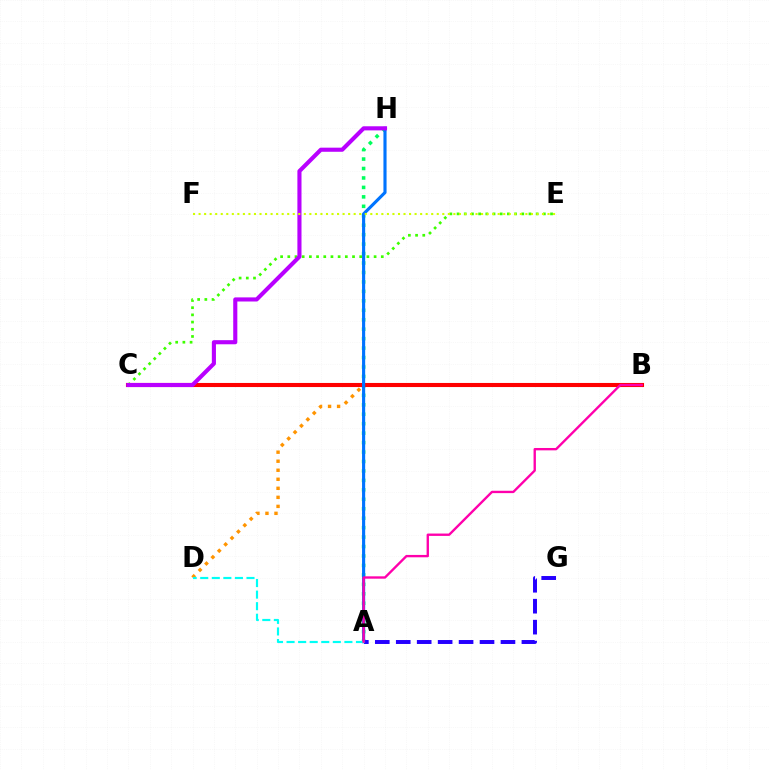{('B', 'D'): [{'color': '#ff9400', 'line_style': 'dotted', 'thickness': 2.45}], ('A', 'H'): [{'color': '#00ff5c', 'line_style': 'dotted', 'thickness': 2.57}, {'color': '#0074ff', 'line_style': 'solid', 'thickness': 2.26}], ('B', 'C'): [{'color': '#ff0000', 'line_style': 'solid', 'thickness': 2.94}], ('A', 'G'): [{'color': '#2500ff', 'line_style': 'dashed', 'thickness': 2.85}], ('C', 'E'): [{'color': '#3dff00', 'line_style': 'dotted', 'thickness': 1.95}], ('A', 'D'): [{'color': '#00fff6', 'line_style': 'dashed', 'thickness': 1.57}], ('C', 'H'): [{'color': '#b900ff', 'line_style': 'solid', 'thickness': 2.96}], ('E', 'F'): [{'color': '#d1ff00', 'line_style': 'dotted', 'thickness': 1.5}], ('A', 'B'): [{'color': '#ff00ac', 'line_style': 'solid', 'thickness': 1.7}]}